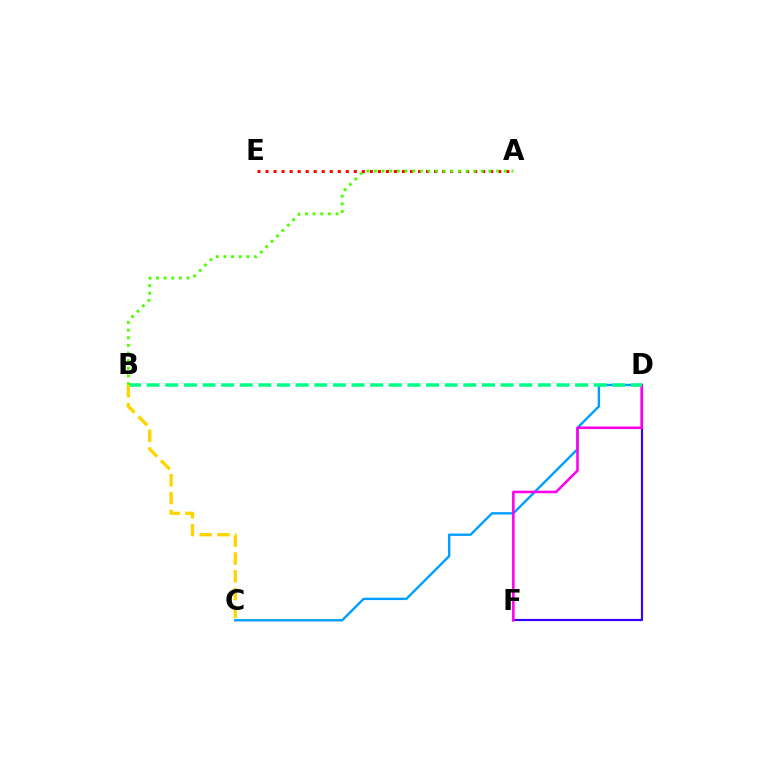{('A', 'E'): [{'color': '#ff0000', 'line_style': 'dotted', 'thickness': 2.18}], ('C', 'D'): [{'color': '#009eff', 'line_style': 'solid', 'thickness': 1.71}], ('D', 'F'): [{'color': '#3700ff', 'line_style': 'solid', 'thickness': 1.55}, {'color': '#ff00ed', 'line_style': 'solid', 'thickness': 1.84}], ('B', 'D'): [{'color': '#00ff86', 'line_style': 'dashed', 'thickness': 2.53}], ('A', 'B'): [{'color': '#4fff00', 'line_style': 'dotted', 'thickness': 2.07}], ('B', 'C'): [{'color': '#ffd500', 'line_style': 'dashed', 'thickness': 2.42}]}